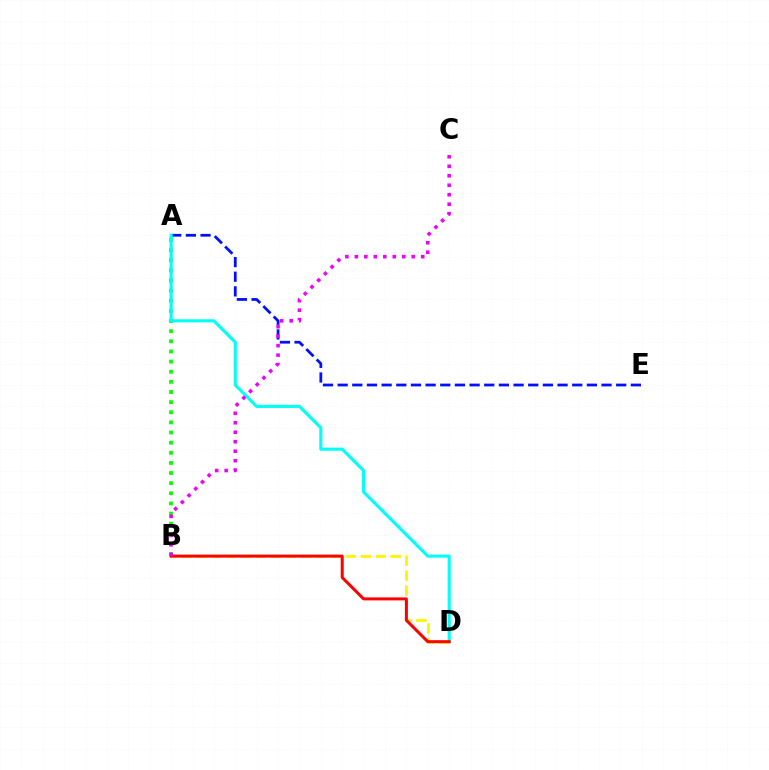{('B', 'D'): [{'color': '#fcf500', 'line_style': 'dashed', 'thickness': 2.03}, {'color': '#ff0000', 'line_style': 'solid', 'thickness': 2.16}], ('A', 'E'): [{'color': '#0010ff', 'line_style': 'dashed', 'thickness': 1.99}], ('A', 'B'): [{'color': '#08ff00', 'line_style': 'dotted', 'thickness': 2.75}], ('A', 'D'): [{'color': '#00fff6', 'line_style': 'solid', 'thickness': 2.24}], ('B', 'C'): [{'color': '#ee00ff', 'line_style': 'dotted', 'thickness': 2.58}]}